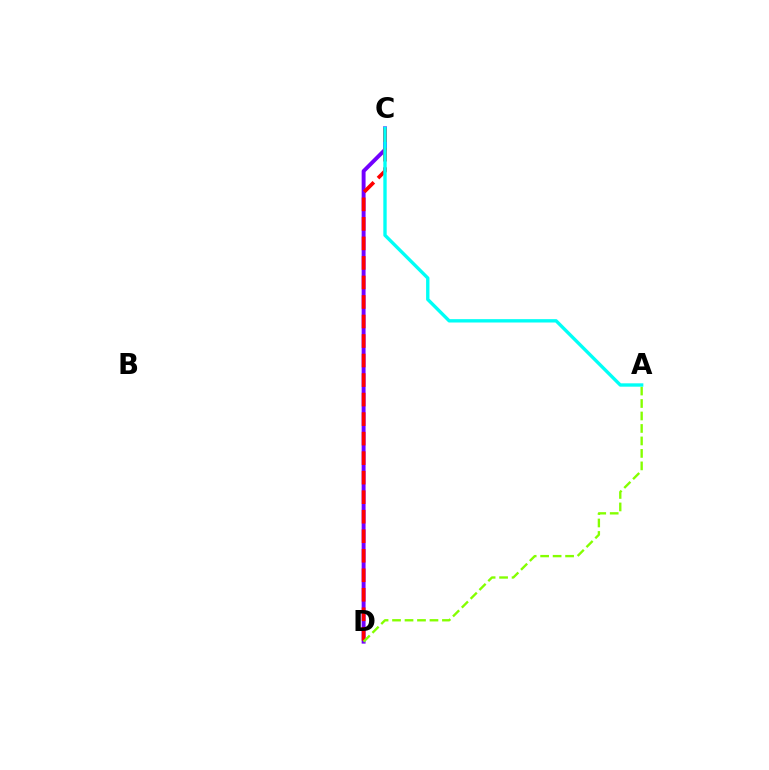{('C', 'D'): [{'color': '#7200ff', 'line_style': 'solid', 'thickness': 2.81}, {'color': '#ff0000', 'line_style': 'dashed', 'thickness': 2.65}], ('A', 'D'): [{'color': '#84ff00', 'line_style': 'dashed', 'thickness': 1.69}], ('A', 'C'): [{'color': '#00fff6', 'line_style': 'solid', 'thickness': 2.42}]}